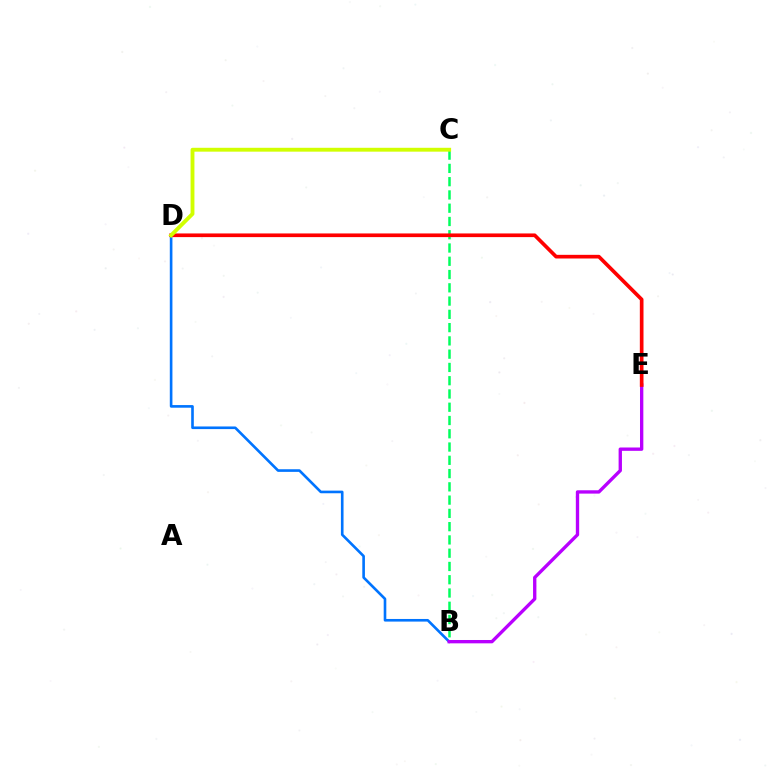{('B', 'D'): [{'color': '#0074ff', 'line_style': 'solid', 'thickness': 1.89}], ('B', 'C'): [{'color': '#00ff5c', 'line_style': 'dashed', 'thickness': 1.8}], ('B', 'E'): [{'color': '#b900ff', 'line_style': 'solid', 'thickness': 2.41}], ('D', 'E'): [{'color': '#ff0000', 'line_style': 'solid', 'thickness': 2.64}], ('C', 'D'): [{'color': '#d1ff00', 'line_style': 'solid', 'thickness': 2.78}]}